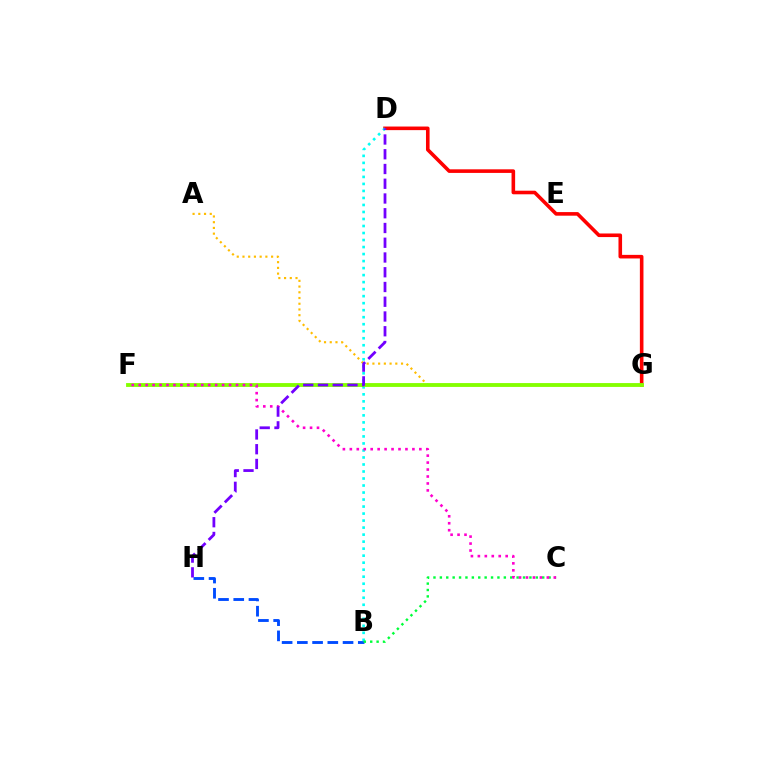{('B', 'H'): [{'color': '#004bff', 'line_style': 'dashed', 'thickness': 2.07}], ('A', 'G'): [{'color': '#ffbd00', 'line_style': 'dotted', 'thickness': 1.56}], ('D', 'G'): [{'color': '#ff0000', 'line_style': 'solid', 'thickness': 2.59}], ('B', 'D'): [{'color': '#00fff6', 'line_style': 'dotted', 'thickness': 1.91}], ('F', 'G'): [{'color': '#84ff00', 'line_style': 'solid', 'thickness': 2.77}], ('B', 'C'): [{'color': '#00ff39', 'line_style': 'dotted', 'thickness': 1.74}], ('C', 'F'): [{'color': '#ff00cf', 'line_style': 'dotted', 'thickness': 1.89}], ('D', 'H'): [{'color': '#7200ff', 'line_style': 'dashed', 'thickness': 2.0}]}